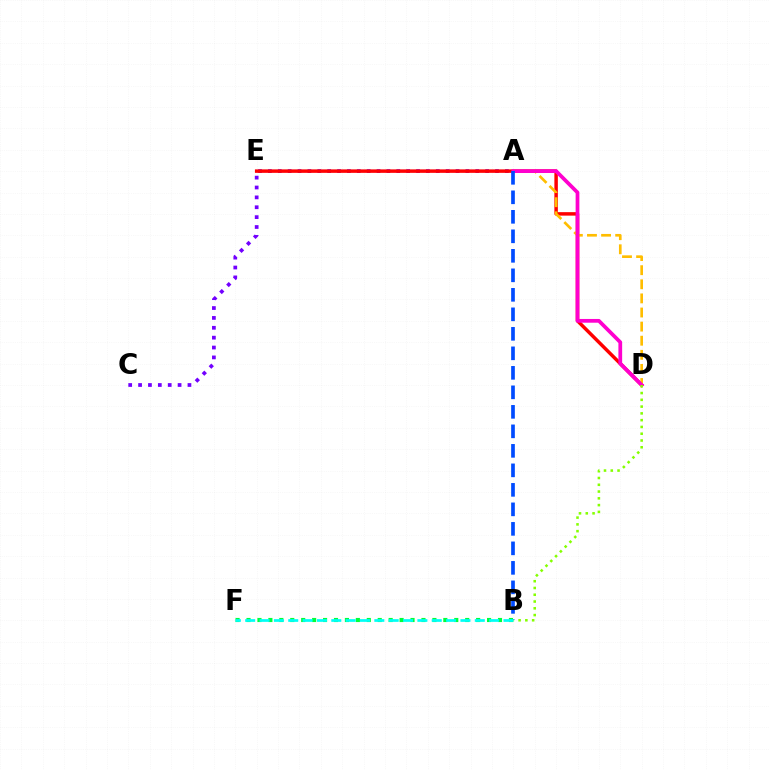{('A', 'C'): [{'color': '#7200ff', 'line_style': 'dotted', 'thickness': 2.68}], ('B', 'F'): [{'color': '#00ff39', 'line_style': 'dotted', 'thickness': 2.97}, {'color': '#00fff6', 'line_style': 'dashed', 'thickness': 1.95}], ('D', 'E'): [{'color': '#ff0000', 'line_style': 'solid', 'thickness': 2.5}], ('A', 'D'): [{'color': '#ffbd00', 'line_style': 'dashed', 'thickness': 1.92}, {'color': '#ff00cf', 'line_style': 'solid', 'thickness': 2.7}], ('B', 'D'): [{'color': '#84ff00', 'line_style': 'dotted', 'thickness': 1.84}], ('A', 'B'): [{'color': '#004bff', 'line_style': 'dashed', 'thickness': 2.65}]}